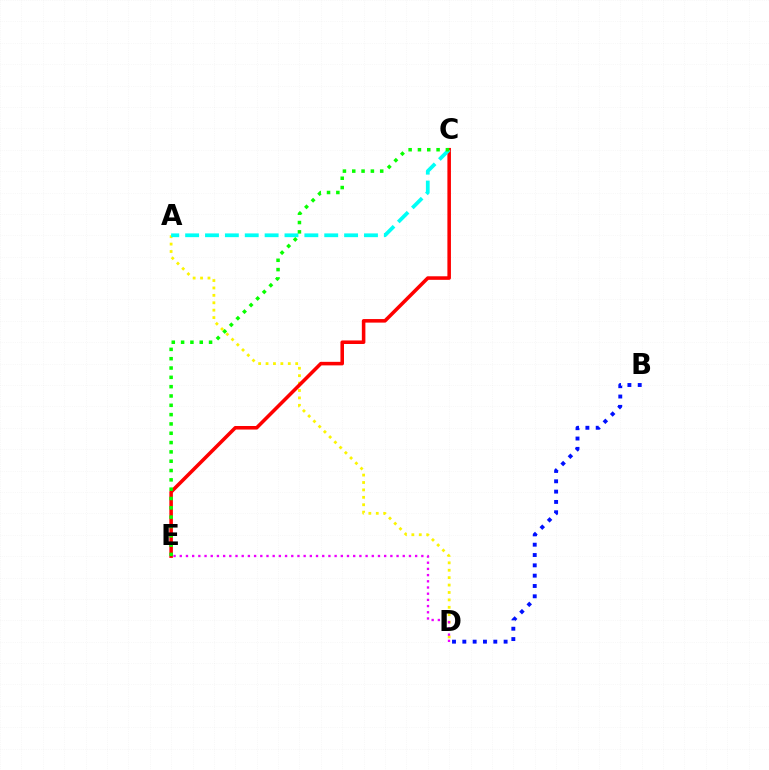{('B', 'D'): [{'color': '#0010ff', 'line_style': 'dotted', 'thickness': 2.8}], ('A', 'D'): [{'color': '#fcf500', 'line_style': 'dotted', 'thickness': 2.01}], ('C', 'E'): [{'color': '#ff0000', 'line_style': 'solid', 'thickness': 2.56}, {'color': '#08ff00', 'line_style': 'dotted', 'thickness': 2.53}], ('D', 'E'): [{'color': '#ee00ff', 'line_style': 'dotted', 'thickness': 1.68}], ('A', 'C'): [{'color': '#00fff6', 'line_style': 'dashed', 'thickness': 2.7}]}